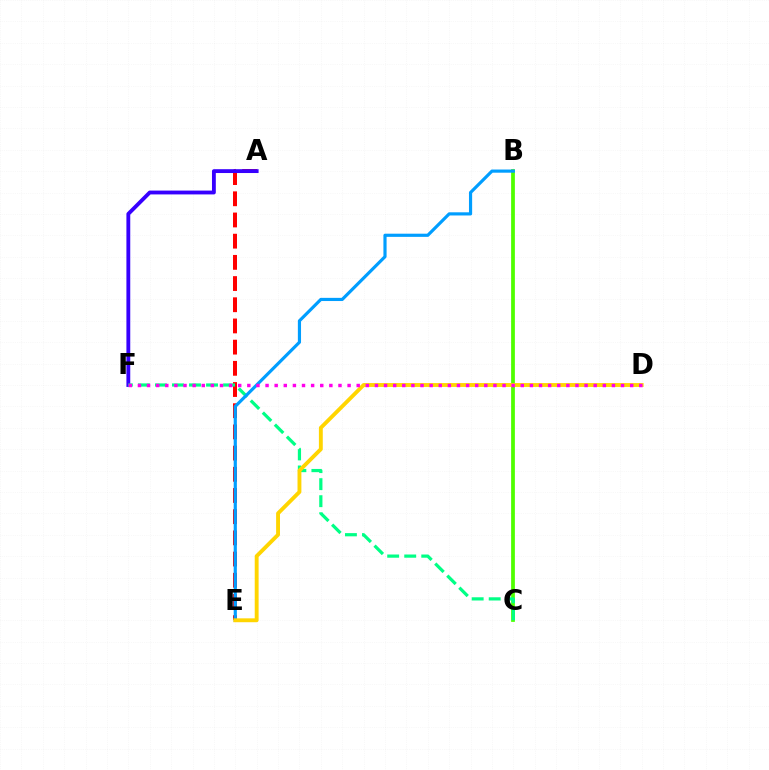{('B', 'C'): [{'color': '#4fff00', 'line_style': 'solid', 'thickness': 2.71}], ('A', 'E'): [{'color': '#ff0000', 'line_style': 'dashed', 'thickness': 2.88}], ('A', 'F'): [{'color': '#3700ff', 'line_style': 'solid', 'thickness': 2.76}], ('C', 'F'): [{'color': '#00ff86', 'line_style': 'dashed', 'thickness': 2.31}], ('B', 'E'): [{'color': '#009eff', 'line_style': 'solid', 'thickness': 2.28}], ('D', 'E'): [{'color': '#ffd500', 'line_style': 'solid', 'thickness': 2.79}], ('D', 'F'): [{'color': '#ff00ed', 'line_style': 'dotted', 'thickness': 2.48}]}